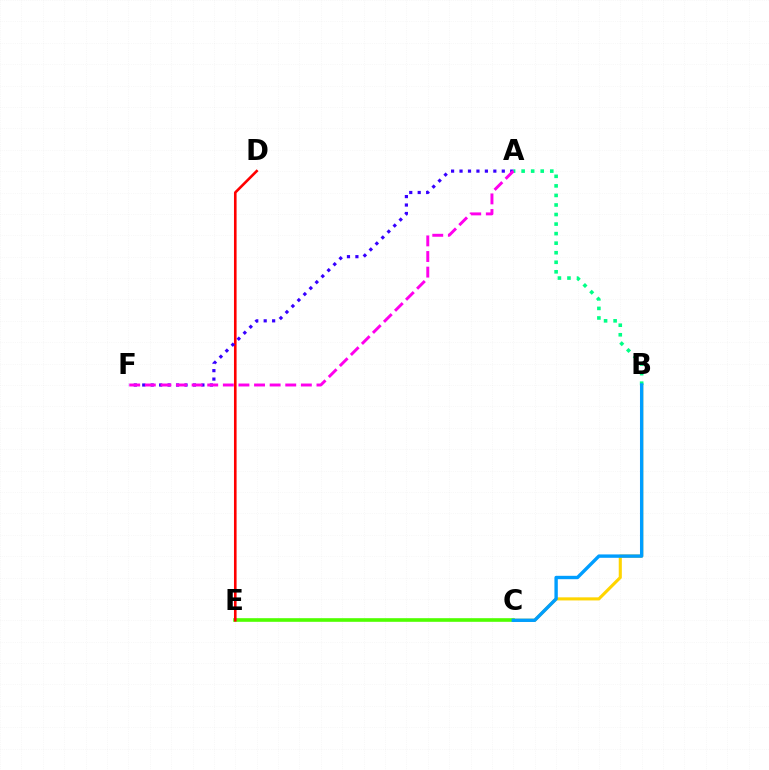{('B', 'C'): [{'color': '#ffd500', 'line_style': 'solid', 'thickness': 2.23}, {'color': '#009eff', 'line_style': 'solid', 'thickness': 2.43}], ('C', 'E'): [{'color': '#4fff00', 'line_style': 'solid', 'thickness': 2.61}], ('A', 'B'): [{'color': '#00ff86', 'line_style': 'dotted', 'thickness': 2.59}], ('D', 'E'): [{'color': '#ff0000', 'line_style': 'solid', 'thickness': 1.88}], ('A', 'F'): [{'color': '#3700ff', 'line_style': 'dotted', 'thickness': 2.3}, {'color': '#ff00ed', 'line_style': 'dashed', 'thickness': 2.12}]}